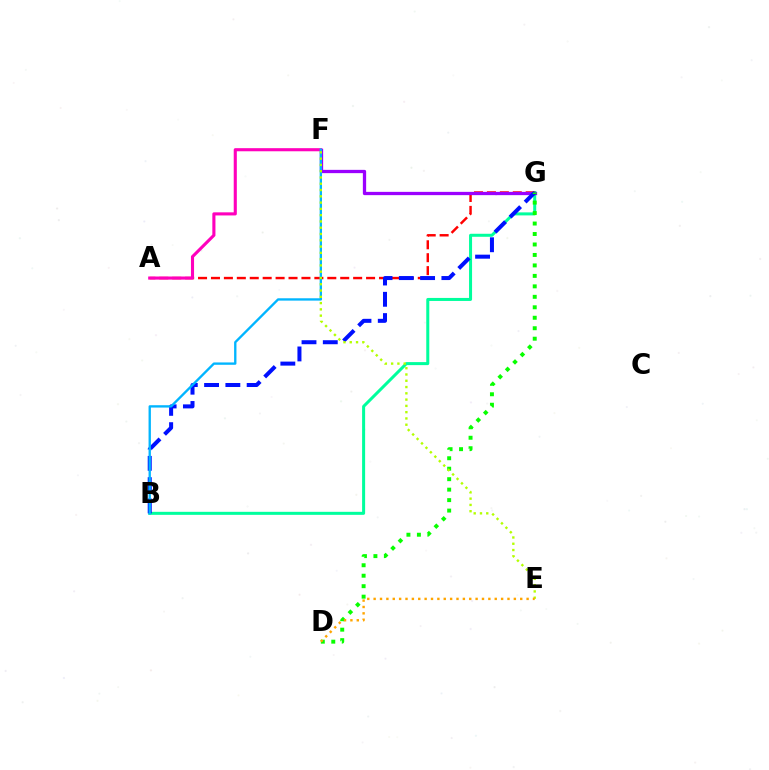{('B', 'G'): [{'color': '#00ff9d', 'line_style': 'solid', 'thickness': 2.17}, {'color': '#0010ff', 'line_style': 'dashed', 'thickness': 2.89}], ('A', 'G'): [{'color': '#ff0000', 'line_style': 'dashed', 'thickness': 1.76}], ('A', 'F'): [{'color': '#ff00bd', 'line_style': 'solid', 'thickness': 2.23}], ('F', 'G'): [{'color': '#9b00ff', 'line_style': 'solid', 'thickness': 2.36}], ('D', 'G'): [{'color': '#08ff00', 'line_style': 'dotted', 'thickness': 2.84}], ('B', 'F'): [{'color': '#00b5ff', 'line_style': 'solid', 'thickness': 1.69}], ('E', 'F'): [{'color': '#b3ff00', 'line_style': 'dotted', 'thickness': 1.71}], ('D', 'E'): [{'color': '#ffa500', 'line_style': 'dotted', 'thickness': 1.73}]}